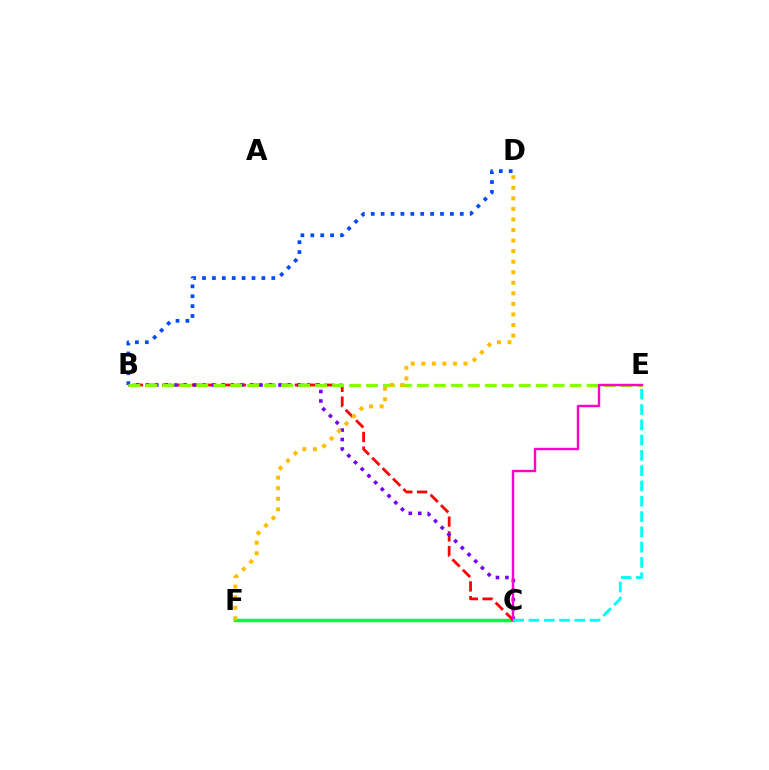{('C', 'F'): [{'color': '#00ff39', 'line_style': 'solid', 'thickness': 2.49}], ('B', 'C'): [{'color': '#ff0000', 'line_style': 'dashed', 'thickness': 2.0}, {'color': '#7200ff', 'line_style': 'dotted', 'thickness': 2.58}], ('B', 'D'): [{'color': '#004bff', 'line_style': 'dotted', 'thickness': 2.69}], ('B', 'E'): [{'color': '#84ff00', 'line_style': 'dashed', 'thickness': 2.31}], ('C', 'E'): [{'color': '#ff00cf', 'line_style': 'solid', 'thickness': 1.73}, {'color': '#00fff6', 'line_style': 'dashed', 'thickness': 2.08}], ('D', 'F'): [{'color': '#ffbd00', 'line_style': 'dotted', 'thickness': 2.87}]}